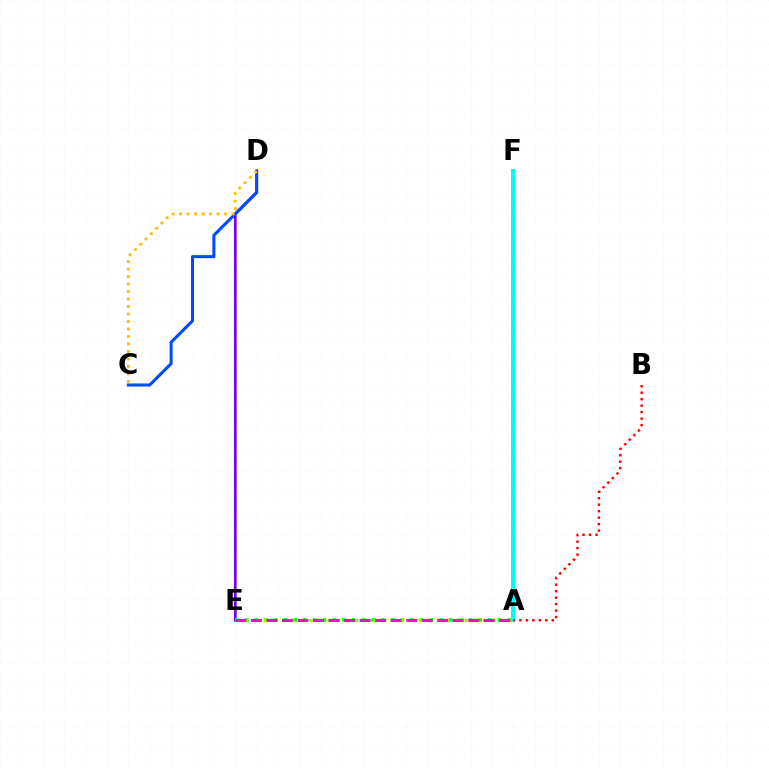{('D', 'E'): [{'color': '#7200ff', 'line_style': 'solid', 'thickness': 1.97}], ('C', 'D'): [{'color': '#004bff', 'line_style': 'solid', 'thickness': 2.19}, {'color': '#ffbd00', 'line_style': 'dotted', 'thickness': 2.04}], ('A', 'E'): [{'color': '#00ff39', 'line_style': 'dotted', 'thickness': 2.64}, {'color': '#84ff00', 'line_style': 'dotted', 'thickness': 2.48}, {'color': '#ff00cf', 'line_style': 'dashed', 'thickness': 2.11}], ('A', 'F'): [{'color': '#00fff6', 'line_style': 'solid', 'thickness': 2.88}], ('A', 'B'): [{'color': '#ff0000', 'line_style': 'dotted', 'thickness': 1.76}]}